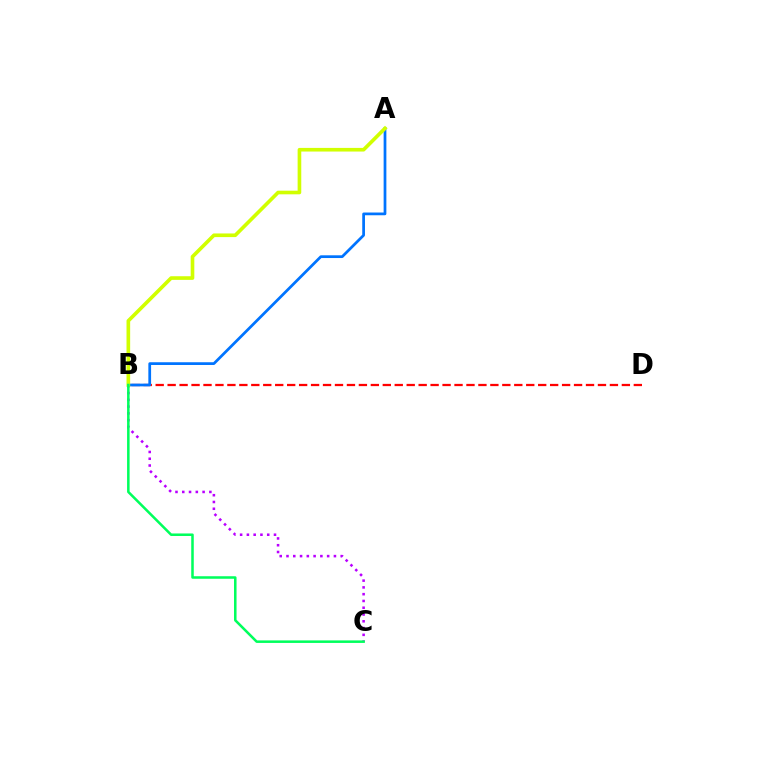{('B', 'D'): [{'color': '#ff0000', 'line_style': 'dashed', 'thickness': 1.62}], ('B', 'C'): [{'color': '#b900ff', 'line_style': 'dotted', 'thickness': 1.84}, {'color': '#00ff5c', 'line_style': 'solid', 'thickness': 1.82}], ('A', 'B'): [{'color': '#0074ff', 'line_style': 'solid', 'thickness': 1.97}, {'color': '#d1ff00', 'line_style': 'solid', 'thickness': 2.62}]}